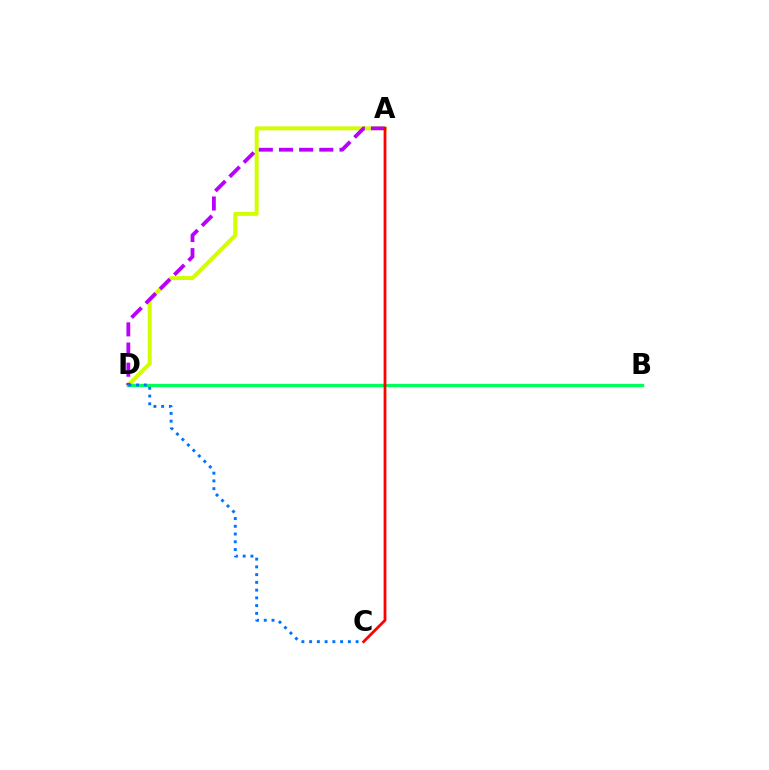{('A', 'D'): [{'color': '#d1ff00', 'line_style': 'solid', 'thickness': 2.86}, {'color': '#b900ff', 'line_style': 'dashed', 'thickness': 2.74}], ('B', 'D'): [{'color': '#00ff5c', 'line_style': 'solid', 'thickness': 2.4}], ('A', 'C'): [{'color': '#ff0000', 'line_style': 'solid', 'thickness': 2.0}], ('C', 'D'): [{'color': '#0074ff', 'line_style': 'dotted', 'thickness': 2.1}]}